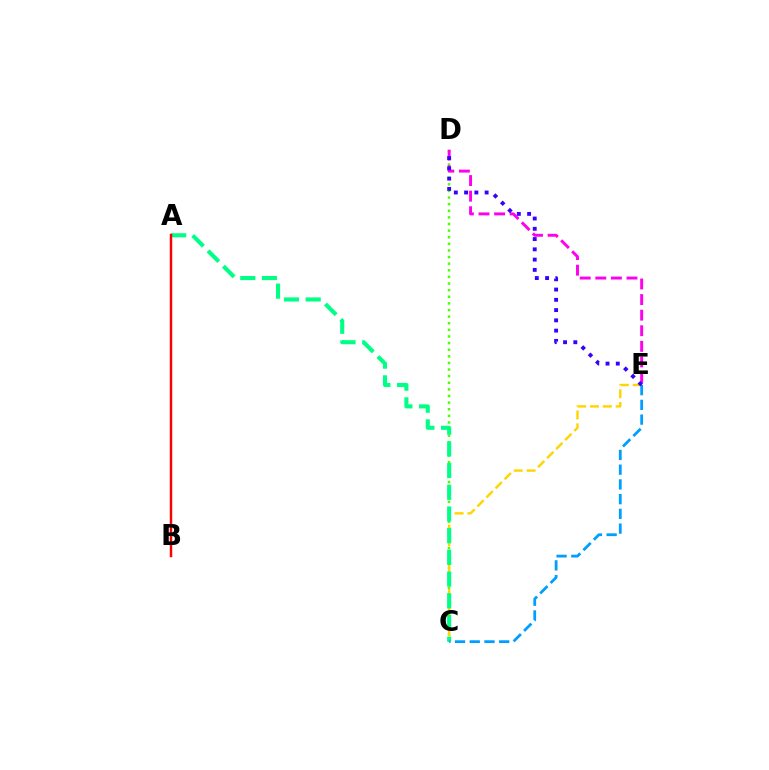{('C', 'D'): [{'color': '#4fff00', 'line_style': 'dotted', 'thickness': 1.8}], ('C', 'E'): [{'color': '#ffd500', 'line_style': 'dashed', 'thickness': 1.74}, {'color': '#009eff', 'line_style': 'dashed', 'thickness': 2.0}], ('D', 'E'): [{'color': '#ff00ed', 'line_style': 'dashed', 'thickness': 2.12}, {'color': '#3700ff', 'line_style': 'dotted', 'thickness': 2.79}], ('A', 'C'): [{'color': '#00ff86', 'line_style': 'dashed', 'thickness': 2.95}], ('A', 'B'): [{'color': '#ff0000', 'line_style': 'solid', 'thickness': 1.77}]}